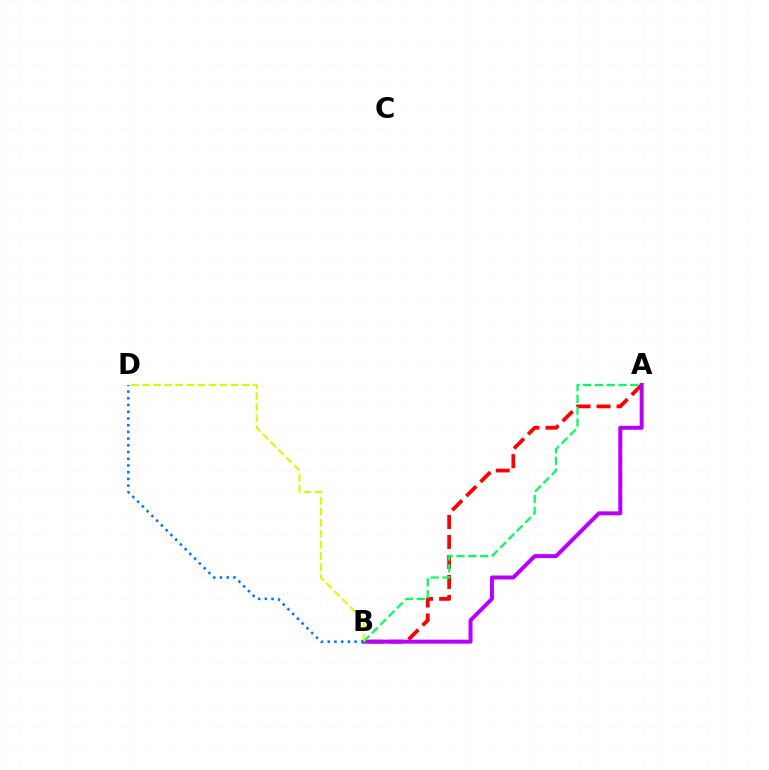{('A', 'B'): [{'color': '#ff0000', 'line_style': 'dashed', 'thickness': 2.72}, {'color': '#b900ff', 'line_style': 'solid', 'thickness': 2.86}, {'color': '#00ff5c', 'line_style': 'dashed', 'thickness': 1.6}], ('B', 'D'): [{'color': '#d1ff00', 'line_style': 'dashed', 'thickness': 1.5}, {'color': '#0074ff', 'line_style': 'dotted', 'thickness': 1.83}]}